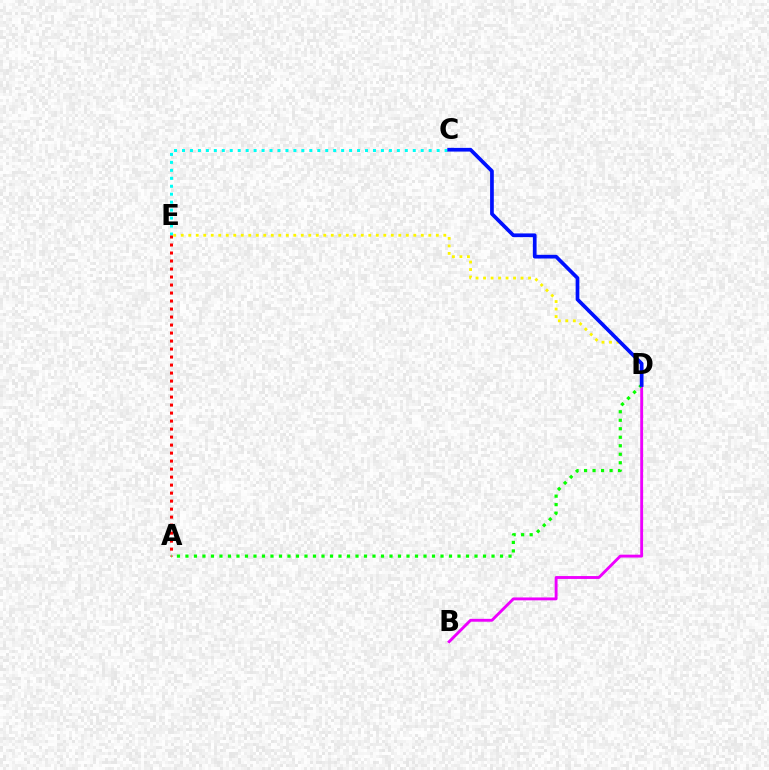{('C', 'E'): [{'color': '#00fff6', 'line_style': 'dotted', 'thickness': 2.16}], ('A', 'E'): [{'color': '#ff0000', 'line_style': 'dotted', 'thickness': 2.17}], ('B', 'D'): [{'color': '#ee00ff', 'line_style': 'solid', 'thickness': 2.07}], ('D', 'E'): [{'color': '#fcf500', 'line_style': 'dotted', 'thickness': 2.04}], ('A', 'D'): [{'color': '#08ff00', 'line_style': 'dotted', 'thickness': 2.31}], ('C', 'D'): [{'color': '#0010ff', 'line_style': 'solid', 'thickness': 2.67}]}